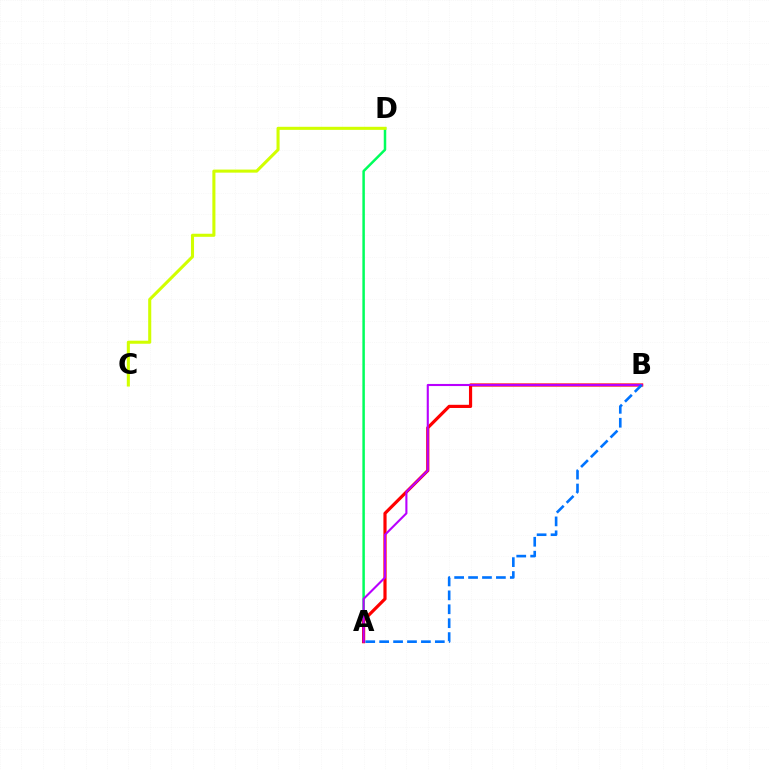{('A', 'D'): [{'color': '#00ff5c', 'line_style': 'solid', 'thickness': 1.8}], ('C', 'D'): [{'color': '#d1ff00', 'line_style': 'solid', 'thickness': 2.21}], ('A', 'B'): [{'color': '#ff0000', 'line_style': 'solid', 'thickness': 2.29}, {'color': '#b900ff', 'line_style': 'solid', 'thickness': 1.51}, {'color': '#0074ff', 'line_style': 'dashed', 'thickness': 1.89}]}